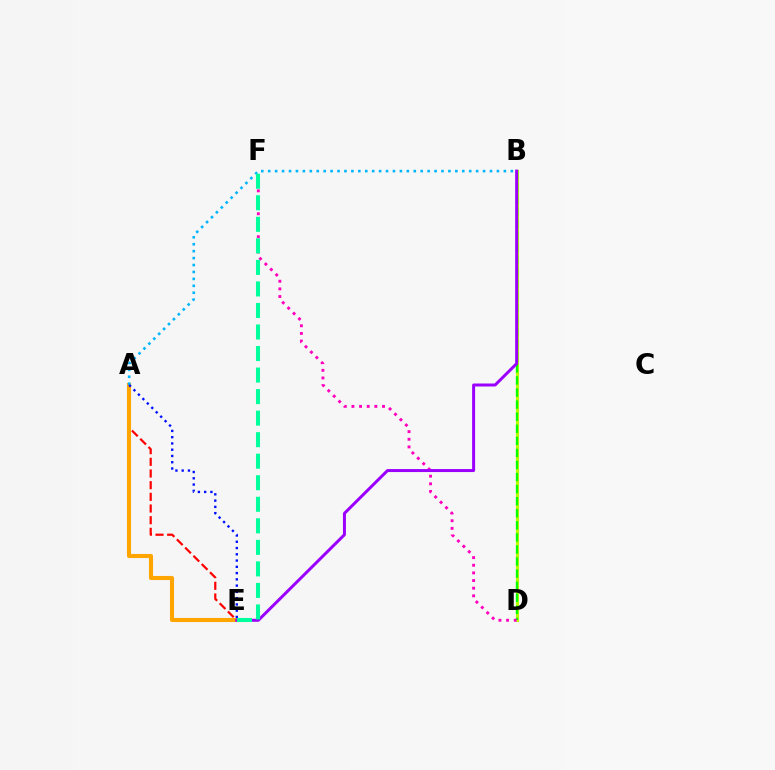{('B', 'D'): [{'color': '#b3ff00', 'line_style': 'solid', 'thickness': 2.24}, {'color': '#08ff00', 'line_style': 'dashed', 'thickness': 1.64}], ('A', 'E'): [{'color': '#ff0000', 'line_style': 'dashed', 'thickness': 1.59}, {'color': '#ffa500', 'line_style': 'solid', 'thickness': 2.94}, {'color': '#0010ff', 'line_style': 'dotted', 'thickness': 1.7}], ('D', 'F'): [{'color': '#ff00bd', 'line_style': 'dotted', 'thickness': 2.08}], ('B', 'E'): [{'color': '#9b00ff', 'line_style': 'solid', 'thickness': 2.15}], ('A', 'B'): [{'color': '#00b5ff', 'line_style': 'dotted', 'thickness': 1.88}], ('E', 'F'): [{'color': '#00ff9d', 'line_style': 'dashed', 'thickness': 2.93}]}